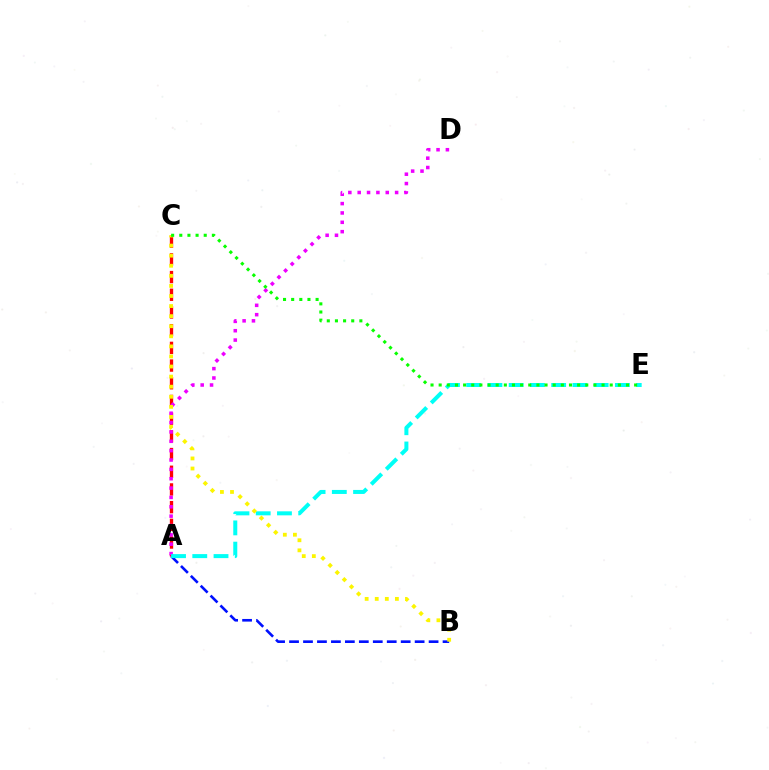{('A', 'B'): [{'color': '#0010ff', 'line_style': 'dashed', 'thickness': 1.9}], ('A', 'C'): [{'color': '#ff0000', 'line_style': 'dashed', 'thickness': 2.4}], ('A', 'D'): [{'color': '#ee00ff', 'line_style': 'dotted', 'thickness': 2.54}], ('A', 'E'): [{'color': '#00fff6', 'line_style': 'dashed', 'thickness': 2.89}], ('B', 'C'): [{'color': '#fcf500', 'line_style': 'dotted', 'thickness': 2.74}], ('C', 'E'): [{'color': '#08ff00', 'line_style': 'dotted', 'thickness': 2.21}]}